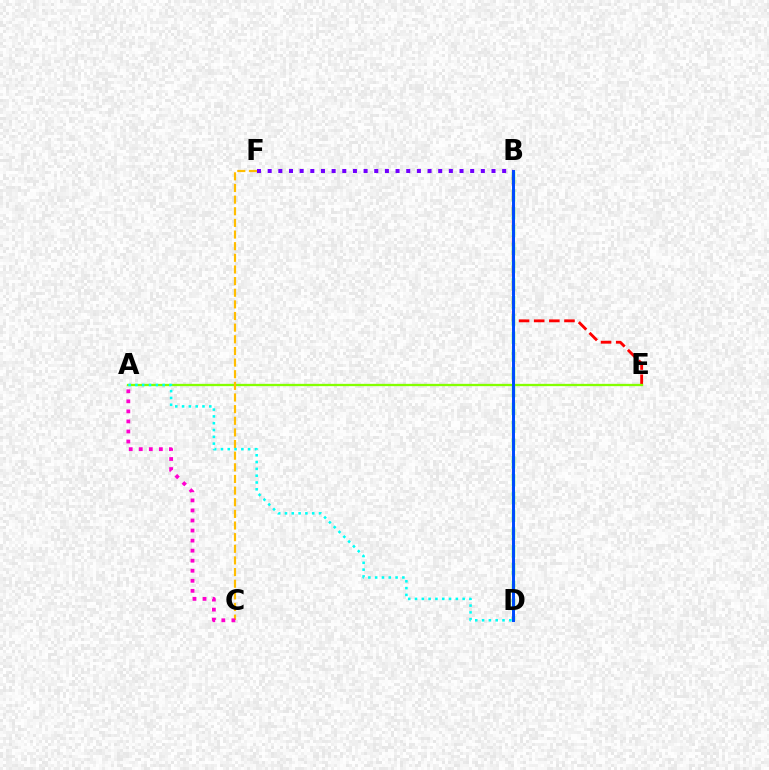{('B', 'D'): [{'color': '#00ff39', 'line_style': 'dashed', 'thickness': 2.42}, {'color': '#004bff', 'line_style': 'solid', 'thickness': 2.14}], ('B', 'E'): [{'color': '#ff0000', 'line_style': 'dashed', 'thickness': 2.06}], ('A', 'E'): [{'color': '#84ff00', 'line_style': 'solid', 'thickness': 1.66}], ('C', 'F'): [{'color': '#ffbd00', 'line_style': 'dashed', 'thickness': 1.58}], ('A', 'C'): [{'color': '#ff00cf', 'line_style': 'dotted', 'thickness': 2.73}], ('A', 'D'): [{'color': '#00fff6', 'line_style': 'dotted', 'thickness': 1.85}], ('B', 'F'): [{'color': '#7200ff', 'line_style': 'dotted', 'thickness': 2.9}]}